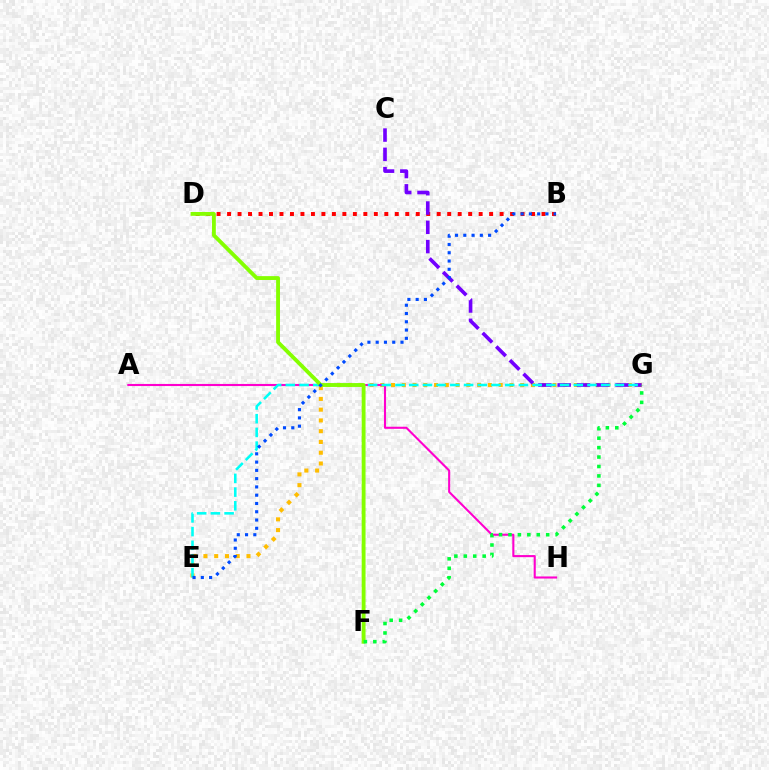{('E', 'G'): [{'color': '#ffbd00', 'line_style': 'dotted', 'thickness': 2.92}, {'color': '#00fff6', 'line_style': 'dashed', 'thickness': 1.86}], ('B', 'D'): [{'color': '#ff0000', 'line_style': 'dotted', 'thickness': 2.85}], ('A', 'H'): [{'color': '#ff00cf', 'line_style': 'solid', 'thickness': 1.51}], ('C', 'G'): [{'color': '#7200ff', 'line_style': 'dashed', 'thickness': 2.62}], ('D', 'F'): [{'color': '#84ff00', 'line_style': 'solid', 'thickness': 2.77}], ('B', 'E'): [{'color': '#004bff', 'line_style': 'dotted', 'thickness': 2.25}], ('F', 'G'): [{'color': '#00ff39', 'line_style': 'dotted', 'thickness': 2.56}]}